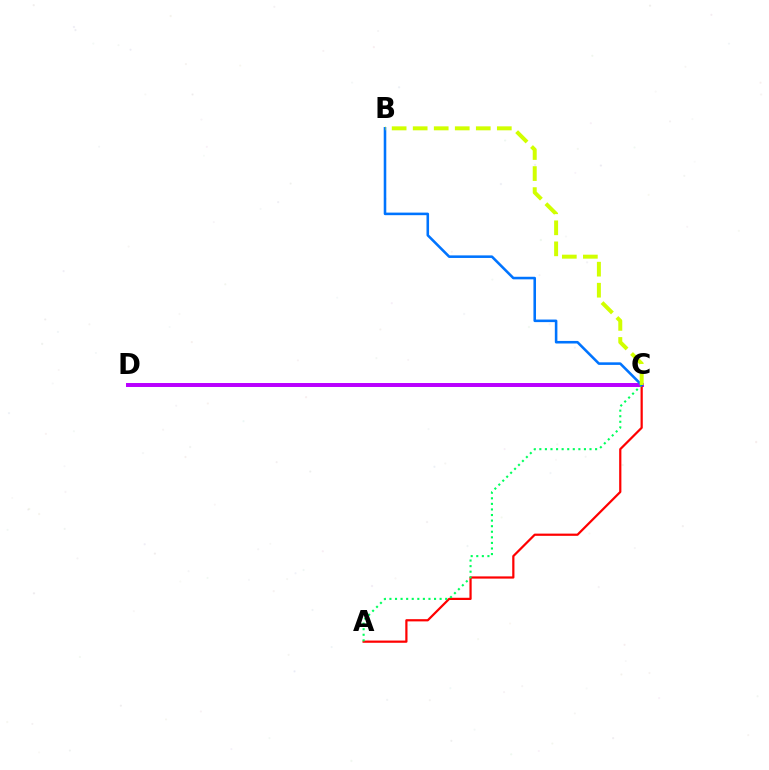{('C', 'D'): [{'color': '#b900ff', 'line_style': 'solid', 'thickness': 2.86}], ('A', 'C'): [{'color': '#ff0000', 'line_style': 'solid', 'thickness': 1.6}, {'color': '#00ff5c', 'line_style': 'dotted', 'thickness': 1.51}], ('B', 'C'): [{'color': '#0074ff', 'line_style': 'solid', 'thickness': 1.85}, {'color': '#d1ff00', 'line_style': 'dashed', 'thickness': 2.86}]}